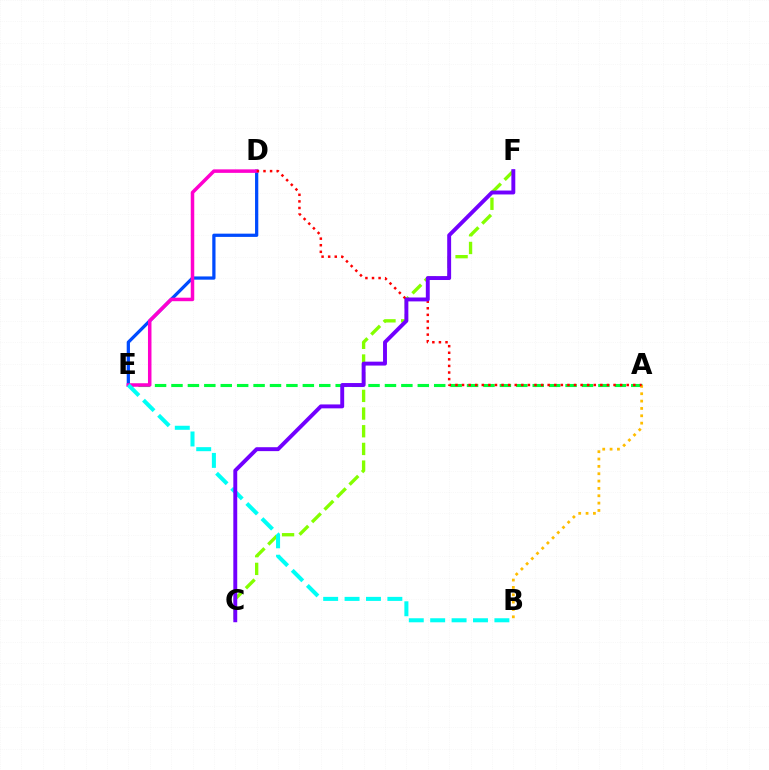{('A', 'E'): [{'color': '#00ff39', 'line_style': 'dashed', 'thickness': 2.23}], ('C', 'F'): [{'color': '#84ff00', 'line_style': 'dashed', 'thickness': 2.4}, {'color': '#7200ff', 'line_style': 'solid', 'thickness': 2.81}], ('A', 'B'): [{'color': '#ffbd00', 'line_style': 'dotted', 'thickness': 2.0}], ('D', 'E'): [{'color': '#004bff', 'line_style': 'solid', 'thickness': 2.34}, {'color': '#ff00cf', 'line_style': 'solid', 'thickness': 2.52}], ('A', 'D'): [{'color': '#ff0000', 'line_style': 'dotted', 'thickness': 1.79}], ('B', 'E'): [{'color': '#00fff6', 'line_style': 'dashed', 'thickness': 2.91}]}